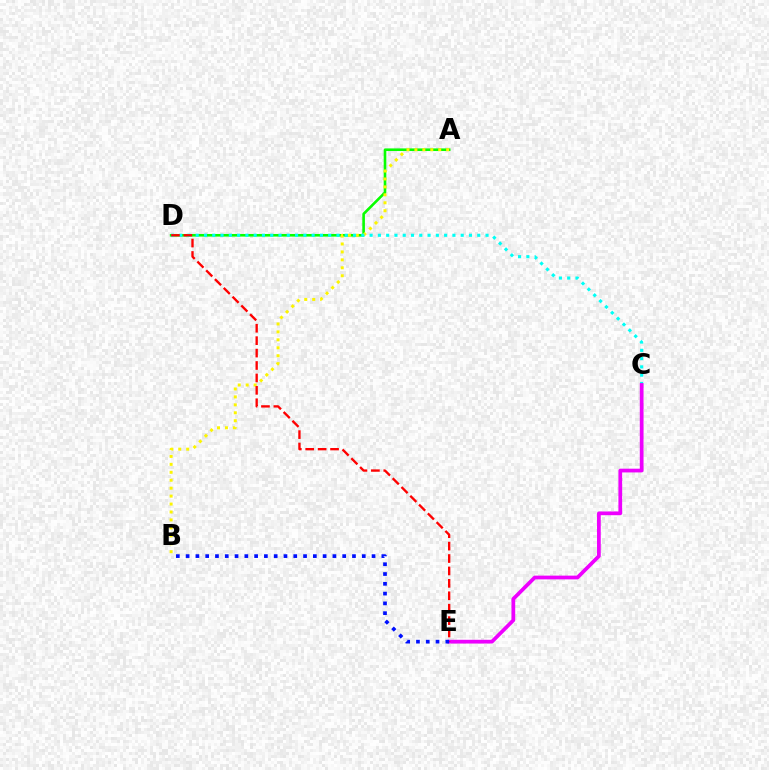{('A', 'D'): [{'color': '#08ff00', 'line_style': 'solid', 'thickness': 1.88}], ('A', 'B'): [{'color': '#fcf500', 'line_style': 'dotted', 'thickness': 2.16}], ('C', 'D'): [{'color': '#00fff6', 'line_style': 'dotted', 'thickness': 2.25}], ('C', 'E'): [{'color': '#ee00ff', 'line_style': 'solid', 'thickness': 2.69}], ('D', 'E'): [{'color': '#ff0000', 'line_style': 'dashed', 'thickness': 1.69}], ('B', 'E'): [{'color': '#0010ff', 'line_style': 'dotted', 'thickness': 2.66}]}